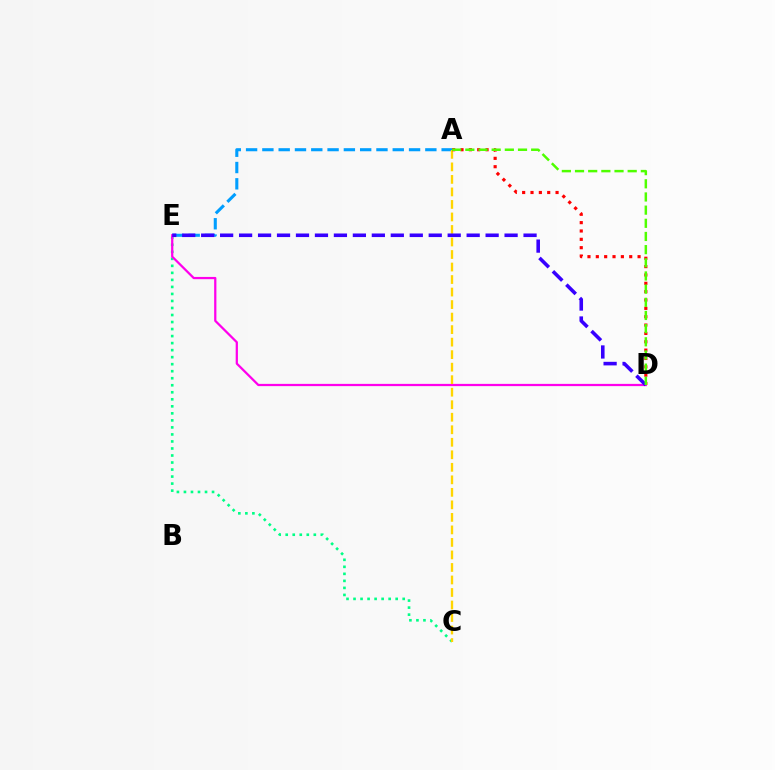{('C', 'E'): [{'color': '#00ff86', 'line_style': 'dotted', 'thickness': 1.91}], ('A', 'E'): [{'color': '#009eff', 'line_style': 'dashed', 'thickness': 2.21}], ('D', 'E'): [{'color': '#ff00ed', 'line_style': 'solid', 'thickness': 1.61}, {'color': '#3700ff', 'line_style': 'dashed', 'thickness': 2.58}], ('A', 'C'): [{'color': '#ffd500', 'line_style': 'dashed', 'thickness': 1.7}], ('A', 'D'): [{'color': '#ff0000', 'line_style': 'dotted', 'thickness': 2.27}, {'color': '#4fff00', 'line_style': 'dashed', 'thickness': 1.79}]}